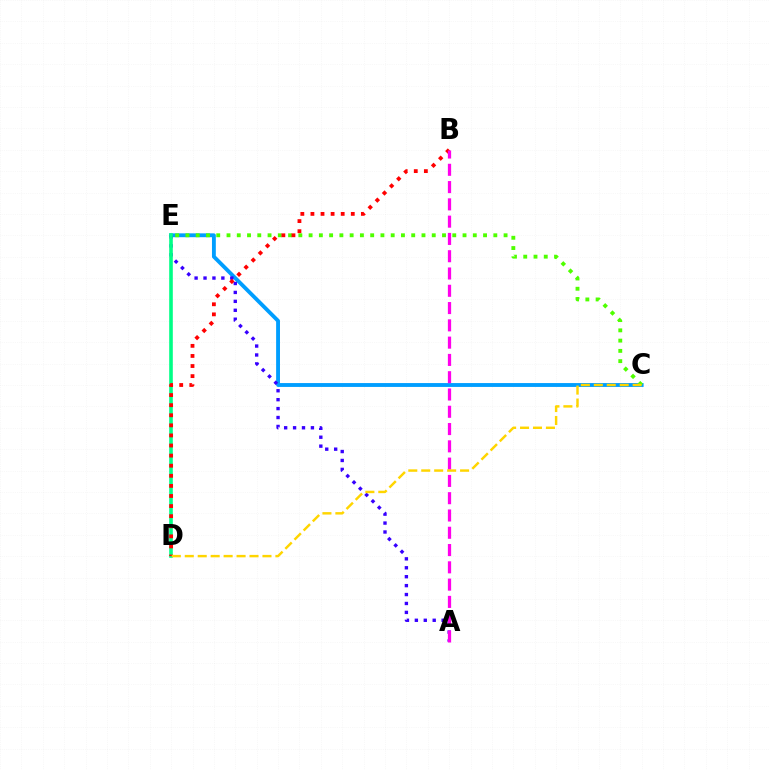{('C', 'E'): [{'color': '#009eff', 'line_style': 'solid', 'thickness': 2.78}, {'color': '#4fff00', 'line_style': 'dotted', 'thickness': 2.79}], ('A', 'E'): [{'color': '#3700ff', 'line_style': 'dotted', 'thickness': 2.43}], ('D', 'E'): [{'color': '#00ff86', 'line_style': 'solid', 'thickness': 2.6}], ('B', 'D'): [{'color': '#ff0000', 'line_style': 'dotted', 'thickness': 2.74}], ('A', 'B'): [{'color': '#ff00ed', 'line_style': 'dashed', 'thickness': 2.35}], ('C', 'D'): [{'color': '#ffd500', 'line_style': 'dashed', 'thickness': 1.76}]}